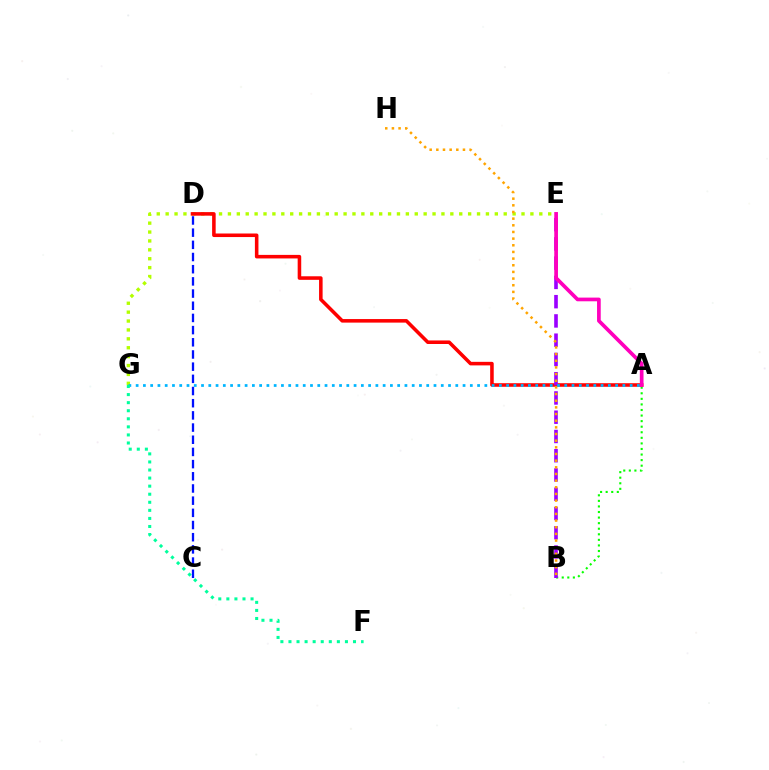{('A', 'B'): [{'color': '#08ff00', 'line_style': 'dotted', 'thickness': 1.51}], ('E', 'G'): [{'color': '#b3ff00', 'line_style': 'dotted', 'thickness': 2.42}], ('A', 'D'): [{'color': '#ff0000', 'line_style': 'solid', 'thickness': 2.56}], ('C', 'D'): [{'color': '#0010ff', 'line_style': 'dashed', 'thickness': 1.65}], ('B', 'E'): [{'color': '#9b00ff', 'line_style': 'dashed', 'thickness': 2.62}], ('B', 'H'): [{'color': '#ffa500', 'line_style': 'dotted', 'thickness': 1.81}], ('A', 'G'): [{'color': '#00b5ff', 'line_style': 'dotted', 'thickness': 1.97}], ('A', 'E'): [{'color': '#ff00bd', 'line_style': 'solid', 'thickness': 2.66}], ('F', 'G'): [{'color': '#00ff9d', 'line_style': 'dotted', 'thickness': 2.19}]}